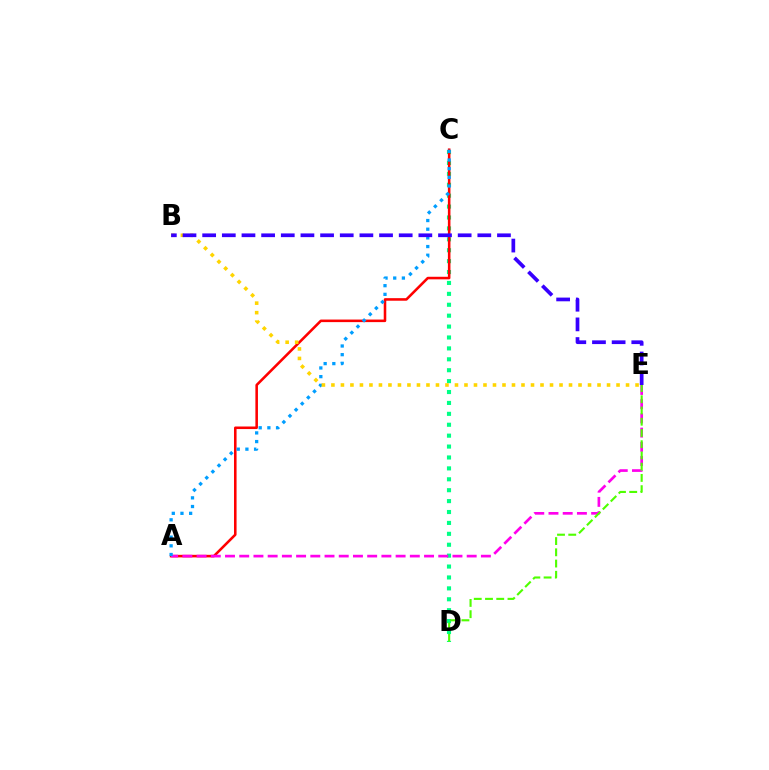{('C', 'D'): [{'color': '#00ff86', 'line_style': 'dotted', 'thickness': 2.96}], ('A', 'C'): [{'color': '#ff0000', 'line_style': 'solid', 'thickness': 1.85}, {'color': '#009eff', 'line_style': 'dotted', 'thickness': 2.36}], ('A', 'E'): [{'color': '#ff00ed', 'line_style': 'dashed', 'thickness': 1.93}], ('D', 'E'): [{'color': '#4fff00', 'line_style': 'dashed', 'thickness': 1.53}], ('B', 'E'): [{'color': '#ffd500', 'line_style': 'dotted', 'thickness': 2.58}, {'color': '#3700ff', 'line_style': 'dashed', 'thickness': 2.67}]}